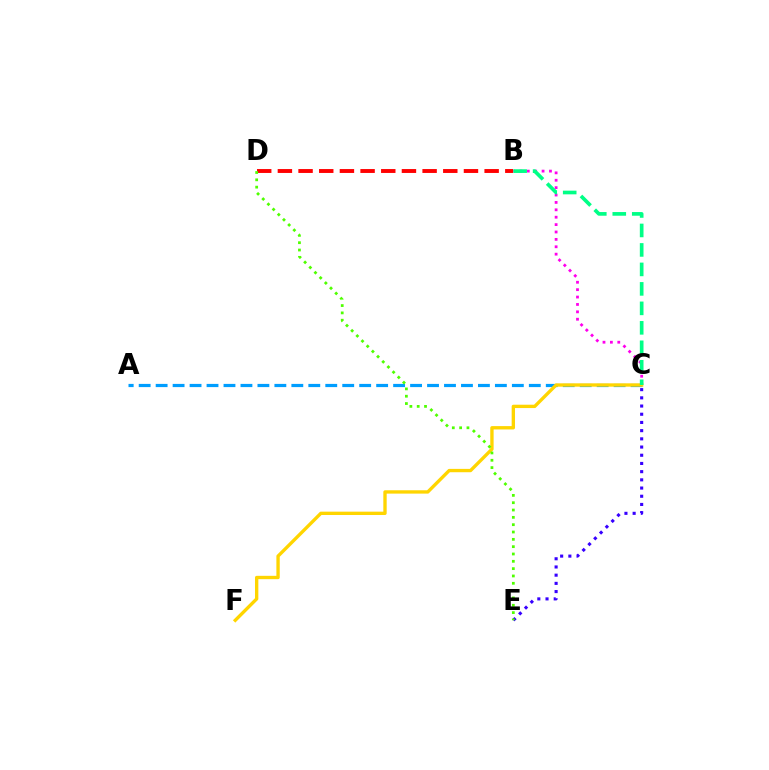{('B', 'C'): [{'color': '#ff00ed', 'line_style': 'dotted', 'thickness': 2.01}, {'color': '#00ff86', 'line_style': 'dashed', 'thickness': 2.65}], ('A', 'C'): [{'color': '#009eff', 'line_style': 'dashed', 'thickness': 2.3}], ('C', 'E'): [{'color': '#3700ff', 'line_style': 'dotted', 'thickness': 2.23}], ('C', 'F'): [{'color': '#ffd500', 'line_style': 'solid', 'thickness': 2.41}], ('B', 'D'): [{'color': '#ff0000', 'line_style': 'dashed', 'thickness': 2.81}], ('D', 'E'): [{'color': '#4fff00', 'line_style': 'dotted', 'thickness': 1.99}]}